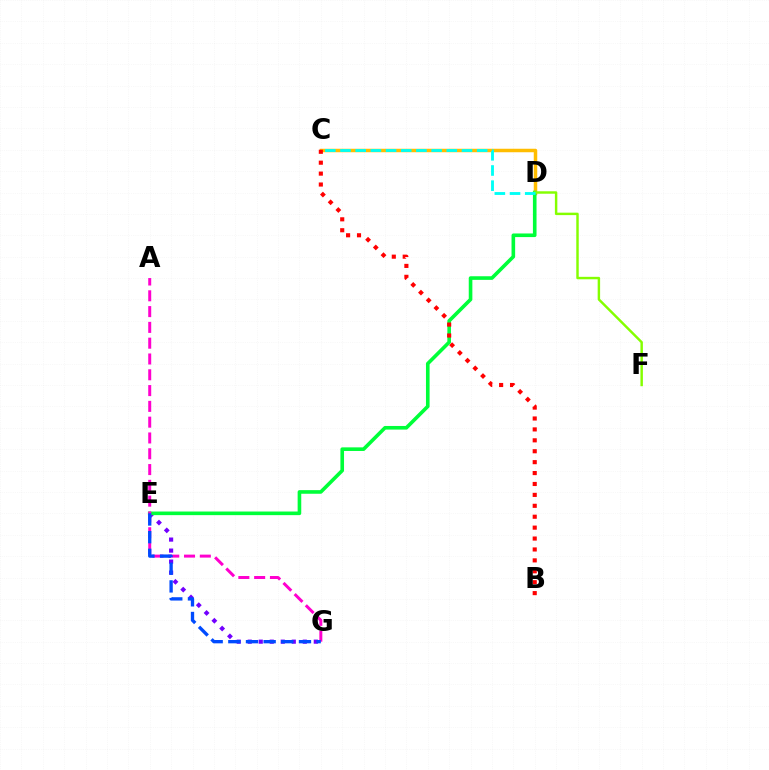{('E', 'G'): [{'color': '#7200ff', 'line_style': 'dotted', 'thickness': 2.99}, {'color': '#004bff', 'line_style': 'dashed', 'thickness': 2.4}], ('C', 'D'): [{'color': '#ffbd00', 'line_style': 'solid', 'thickness': 2.52}, {'color': '#00fff6', 'line_style': 'dashed', 'thickness': 2.06}], ('D', 'E'): [{'color': '#00ff39', 'line_style': 'solid', 'thickness': 2.61}], ('B', 'C'): [{'color': '#ff0000', 'line_style': 'dotted', 'thickness': 2.97}], ('D', 'F'): [{'color': '#84ff00', 'line_style': 'solid', 'thickness': 1.76}], ('A', 'G'): [{'color': '#ff00cf', 'line_style': 'dashed', 'thickness': 2.15}]}